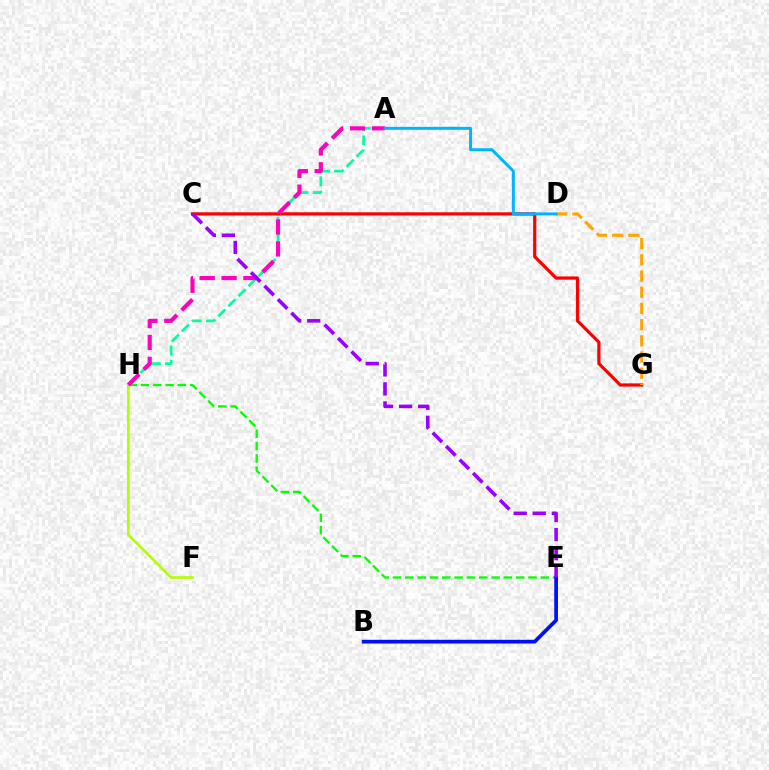{('E', 'H'): [{'color': '#08ff00', 'line_style': 'dashed', 'thickness': 1.67}], ('F', 'H'): [{'color': '#b3ff00', 'line_style': 'solid', 'thickness': 1.9}], ('A', 'H'): [{'color': '#00ff9d', 'line_style': 'dashed', 'thickness': 1.93}, {'color': '#ff00bd', 'line_style': 'dashed', 'thickness': 2.97}], ('C', 'G'): [{'color': '#ff0000', 'line_style': 'solid', 'thickness': 2.32}], ('B', 'E'): [{'color': '#0010ff', 'line_style': 'solid', 'thickness': 2.68}], ('D', 'G'): [{'color': '#ffa500', 'line_style': 'dashed', 'thickness': 2.2}], ('A', 'D'): [{'color': '#00b5ff', 'line_style': 'solid', 'thickness': 2.13}], ('C', 'E'): [{'color': '#9b00ff', 'line_style': 'dashed', 'thickness': 2.59}]}